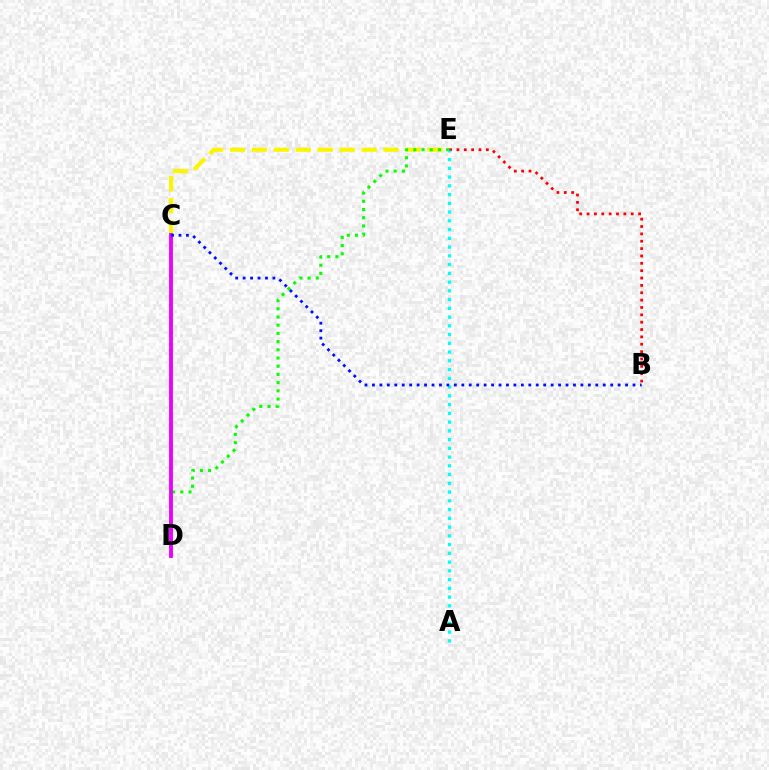{('B', 'E'): [{'color': '#ff0000', 'line_style': 'dotted', 'thickness': 2.0}], ('C', 'E'): [{'color': '#fcf500', 'line_style': 'dashed', 'thickness': 2.98}], ('D', 'E'): [{'color': '#08ff00', 'line_style': 'dotted', 'thickness': 2.23}], ('C', 'D'): [{'color': '#ee00ff', 'line_style': 'solid', 'thickness': 2.78}], ('A', 'E'): [{'color': '#00fff6', 'line_style': 'dotted', 'thickness': 2.38}], ('B', 'C'): [{'color': '#0010ff', 'line_style': 'dotted', 'thickness': 2.02}]}